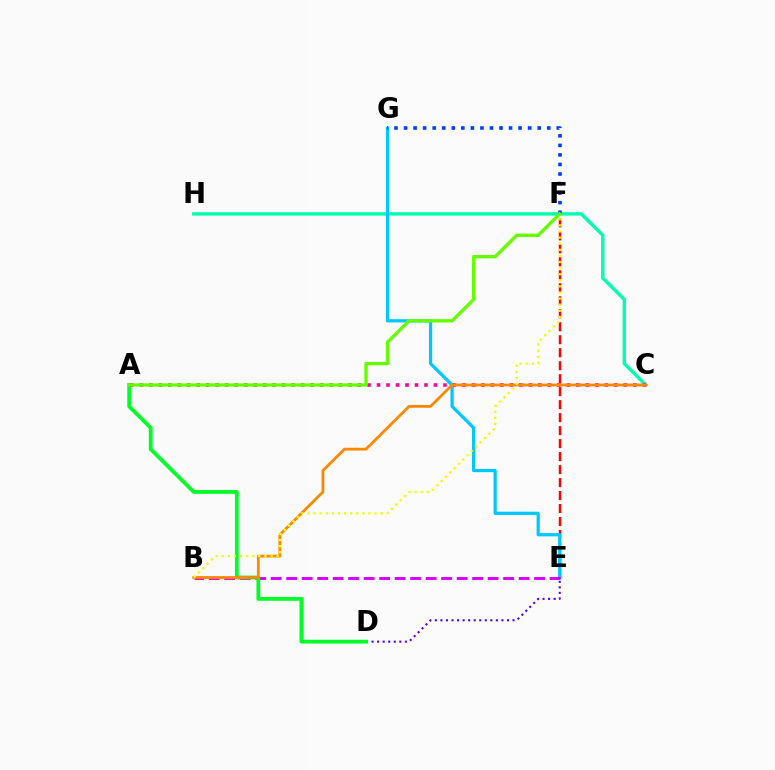{('E', 'F'): [{'color': '#ff0000', 'line_style': 'dashed', 'thickness': 1.76}], ('C', 'H'): [{'color': '#00ffaf', 'line_style': 'solid', 'thickness': 2.44}], ('E', 'G'): [{'color': '#00c7ff', 'line_style': 'solid', 'thickness': 2.33}], ('D', 'E'): [{'color': '#4f00ff', 'line_style': 'dotted', 'thickness': 1.51}], ('B', 'E'): [{'color': '#d600ff', 'line_style': 'dashed', 'thickness': 2.11}], ('A', 'D'): [{'color': '#00ff27', 'line_style': 'solid', 'thickness': 2.72}], ('A', 'C'): [{'color': '#ff00a0', 'line_style': 'dotted', 'thickness': 2.58}], ('F', 'G'): [{'color': '#003fff', 'line_style': 'dotted', 'thickness': 2.59}], ('B', 'C'): [{'color': '#ff8800', 'line_style': 'solid', 'thickness': 2.02}], ('B', 'F'): [{'color': '#eeff00', 'line_style': 'dotted', 'thickness': 1.66}], ('A', 'F'): [{'color': '#66ff00', 'line_style': 'solid', 'thickness': 2.4}]}